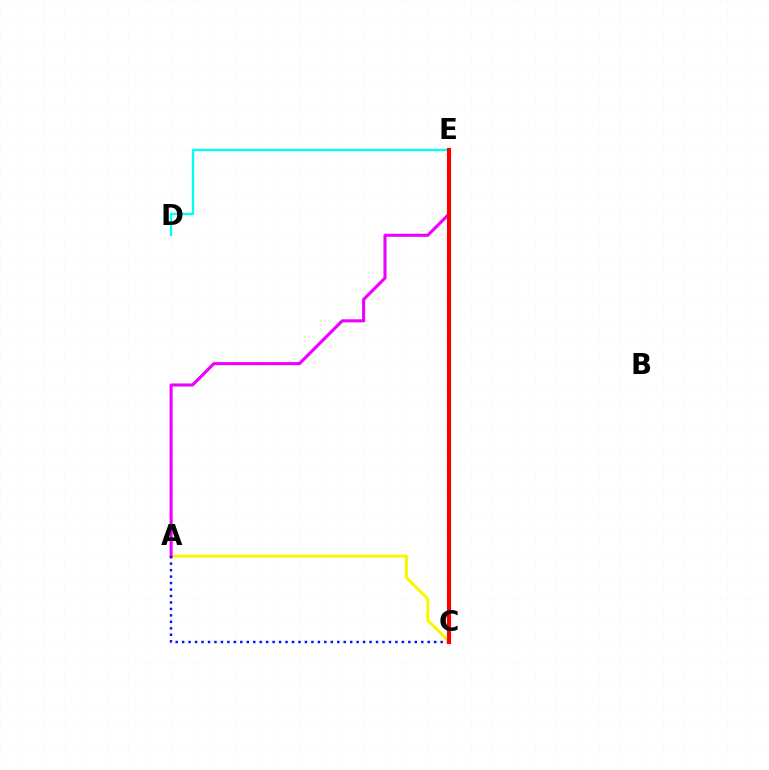{('C', 'E'): [{'color': '#08ff00', 'line_style': 'solid', 'thickness': 1.64}, {'color': '#ff0000', 'line_style': 'solid', 'thickness': 2.97}], ('A', 'C'): [{'color': '#fcf500', 'line_style': 'solid', 'thickness': 2.15}, {'color': '#0010ff', 'line_style': 'dotted', 'thickness': 1.76}], ('A', 'E'): [{'color': '#ee00ff', 'line_style': 'solid', 'thickness': 2.22}], ('D', 'E'): [{'color': '#00fff6', 'line_style': 'solid', 'thickness': 1.65}]}